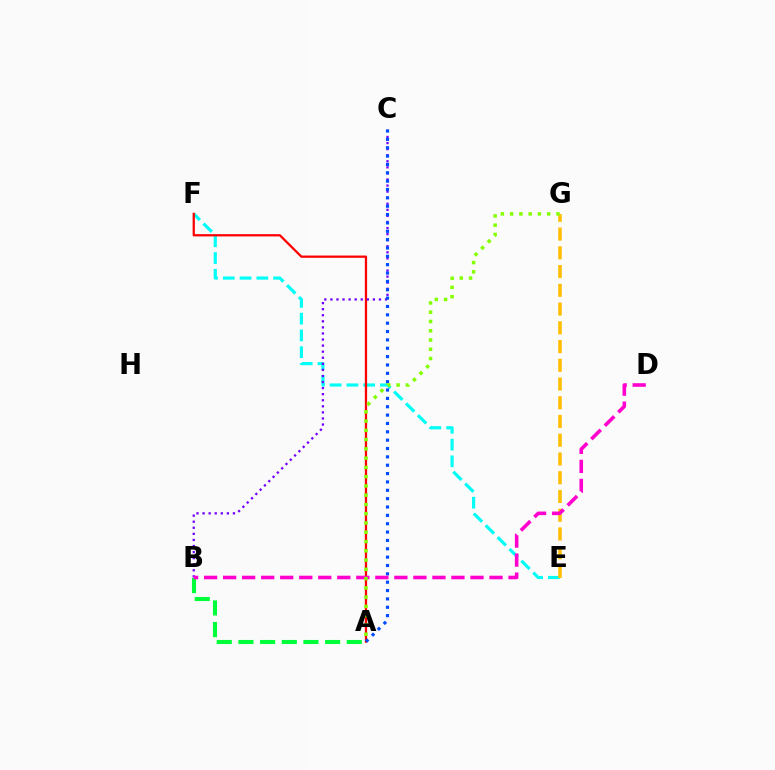{('A', 'B'): [{'color': '#00ff39', 'line_style': 'dashed', 'thickness': 2.94}], ('E', 'F'): [{'color': '#00fff6', 'line_style': 'dashed', 'thickness': 2.28}], ('A', 'F'): [{'color': '#ff0000', 'line_style': 'solid', 'thickness': 1.63}], ('E', 'G'): [{'color': '#ffbd00', 'line_style': 'dashed', 'thickness': 2.55}], ('B', 'C'): [{'color': '#7200ff', 'line_style': 'dotted', 'thickness': 1.65}], ('A', 'C'): [{'color': '#004bff', 'line_style': 'dotted', 'thickness': 2.27}], ('B', 'D'): [{'color': '#ff00cf', 'line_style': 'dashed', 'thickness': 2.58}], ('A', 'G'): [{'color': '#84ff00', 'line_style': 'dotted', 'thickness': 2.52}]}